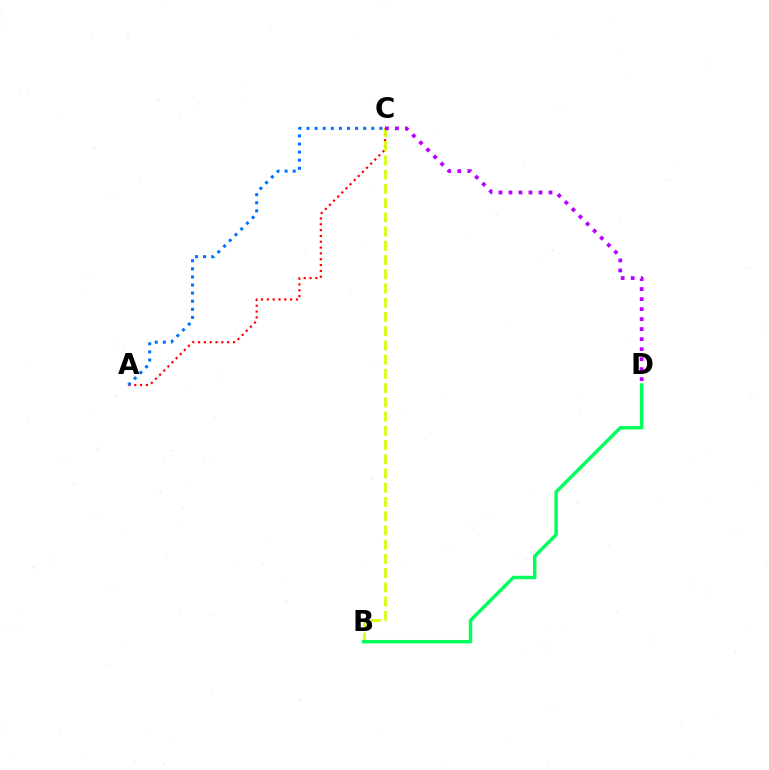{('A', 'C'): [{'color': '#ff0000', 'line_style': 'dotted', 'thickness': 1.58}, {'color': '#0074ff', 'line_style': 'dotted', 'thickness': 2.2}], ('B', 'C'): [{'color': '#d1ff00', 'line_style': 'dashed', 'thickness': 1.93}], ('C', 'D'): [{'color': '#b900ff', 'line_style': 'dotted', 'thickness': 2.72}], ('B', 'D'): [{'color': '#00ff5c', 'line_style': 'solid', 'thickness': 2.48}]}